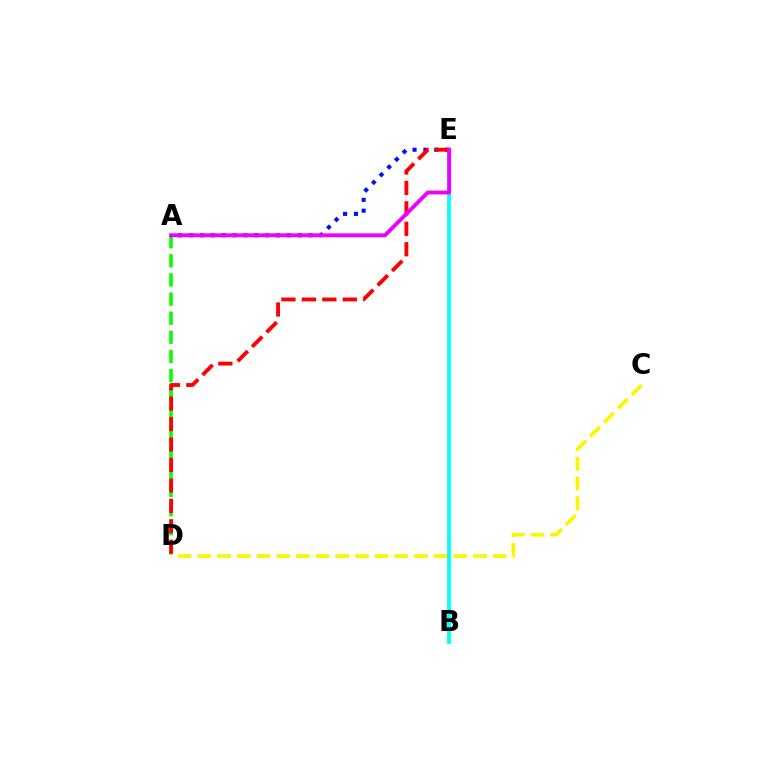{('A', 'D'): [{'color': '#08ff00', 'line_style': 'dashed', 'thickness': 2.6}], ('A', 'E'): [{'color': '#0010ff', 'line_style': 'dotted', 'thickness': 2.95}, {'color': '#ee00ff', 'line_style': 'solid', 'thickness': 2.79}], ('C', 'D'): [{'color': '#fcf500', 'line_style': 'dashed', 'thickness': 2.68}], ('B', 'E'): [{'color': '#00fff6', 'line_style': 'solid', 'thickness': 2.7}], ('D', 'E'): [{'color': '#ff0000', 'line_style': 'dashed', 'thickness': 2.78}]}